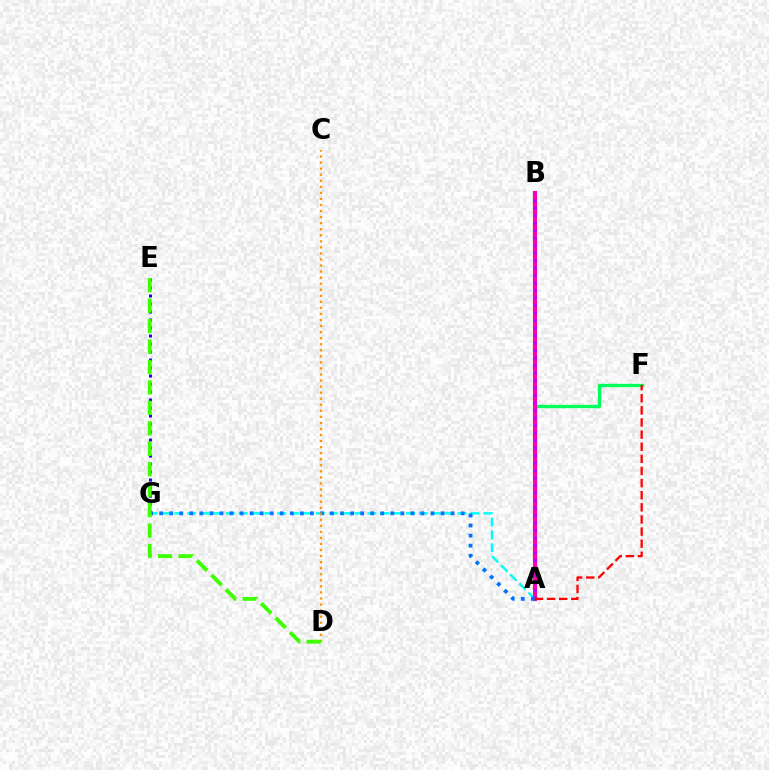{('A', 'B'): [{'color': '#d1ff00', 'line_style': 'dashed', 'thickness': 2.84}, {'color': '#ff00ac', 'line_style': 'solid', 'thickness': 2.96}, {'color': '#b900ff', 'line_style': 'dotted', 'thickness': 2.04}], ('A', 'F'): [{'color': '#00ff5c', 'line_style': 'solid', 'thickness': 2.4}, {'color': '#ff0000', 'line_style': 'dashed', 'thickness': 1.65}], ('E', 'G'): [{'color': '#2500ff', 'line_style': 'dotted', 'thickness': 2.17}], ('A', 'G'): [{'color': '#00fff6', 'line_style': 'dashed', 'thickness': 1.75}, {'color': '#0074ff', 'line_style': 'dotted', 'thickness': 2.73}], ('C', 'D'): [{'color': '#ff9400', 'line_style': 'dotted', 'thickness': 1.64}], ('D', 'E'): [{'color': '#3dff00', 'line_style': 'dashed', 'thickness': 2.78}]}